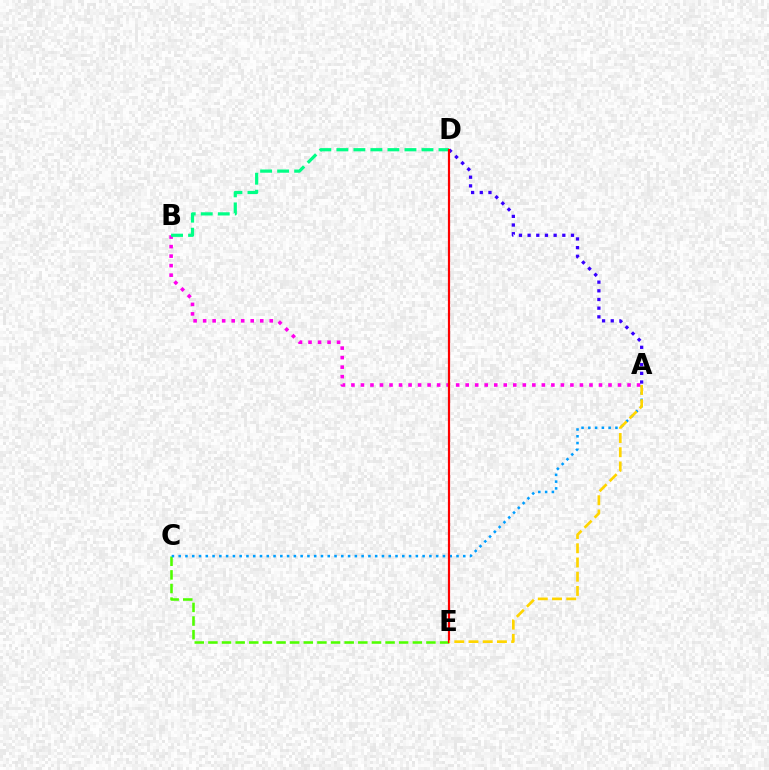{('A', 'B'): [{'color': '#ff00ed', 'line_style': 'dotted', 'thickness': 2.59}], ('C', 'E'): [{'color': '#4fff00', 'line_style': 'dashed', 'thickness': 1.85}], ('A', 'C'): [{'color': '#009eff', 'line_style': 'dotted', 'thickness': 1.84}], ('A', 'D'): [{'color': '#3700ff', 'line_style': 'dotted', 'thickness': 2.36}], ('B', 'D'): [{'color': '#00ff86', 'line_style': 'dashed', 'thickness': 2.31}], ('D', 'E'): [{'color': '#ff0000', 'line_style': 'solid', 'thickness': 1.59}], ('A', 'E'): [{'color': '#ffd500', 'line_style': 'dashed', 'thickness': 1.93}]}